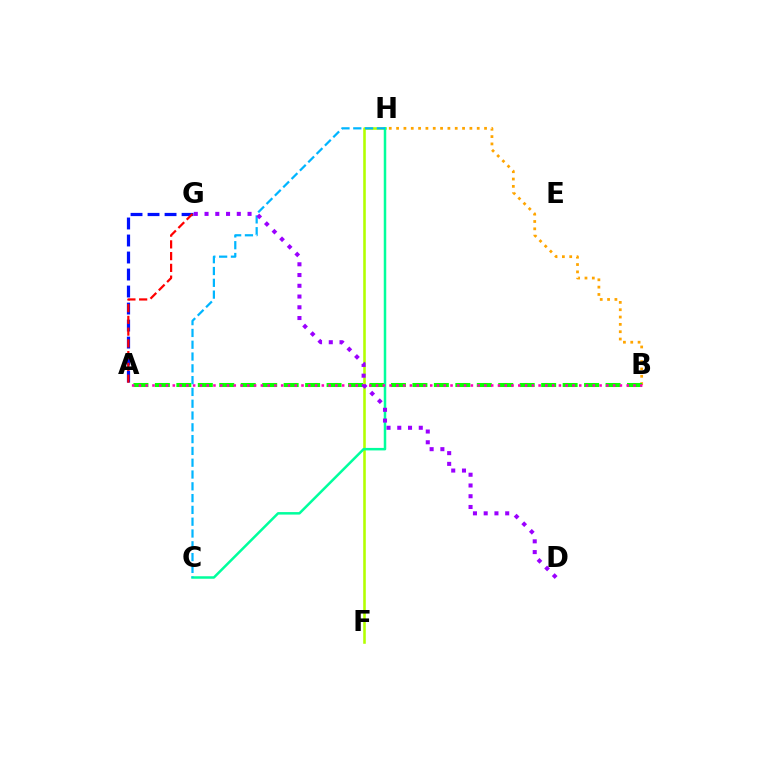{('F', 'H'): [{'color': '#b3ff00', 'line_style': 'solid', 'thickness': 1.86}], ('B', 'H'): [{'color': '#ffa500', 'line_style': 'dotted', 'thickness': 1.99}], ('A', 'B'): [{'color': '#08ff00', 'line_style': 'dashed', 'thickness': 2.92}, {'color': '#ff00bd', 'line_style': 'dotted', 'thickness': 1.84}], ('C', 'H'): [{'color': '#00ff9d', 'line_style': 'solid', 'thickness': 1.8}, {'color': '#00b5ff', 'line_style': 'dashed', 'thickness': 1.6}], ('A', 'G'): [{'color': '#0010ff', 'line_style': 'dashed', 'thickness': 2.31}, {'color': '#ff0000', 'line_style': 'dashed', 'thickness': 1.6}], ('D', 'G'): [{'color': '#9b00ff', 'line_style': 'dotted', 'thickness': 2.92}]}